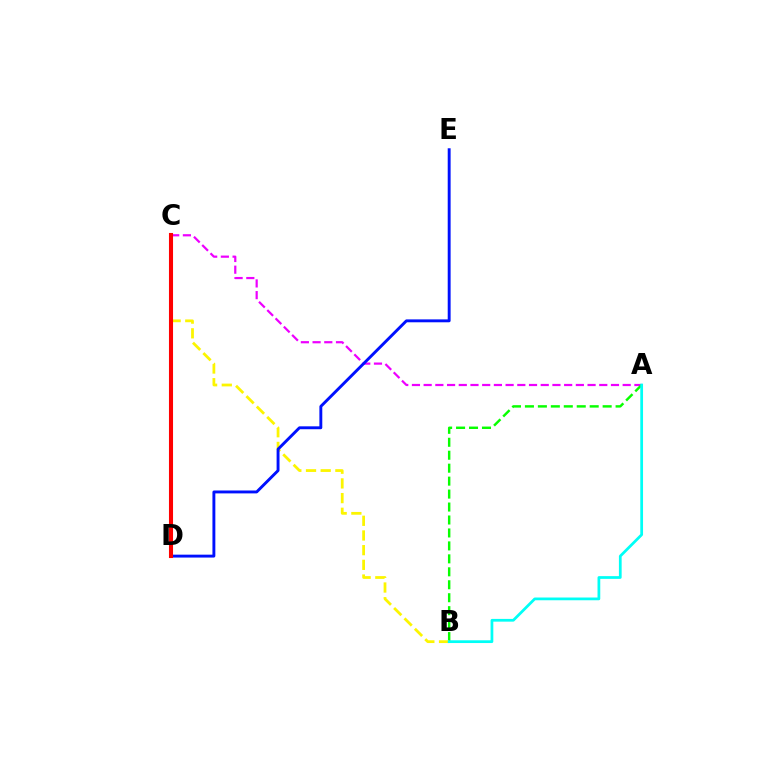{('A', 'C'): [{'color': '#ee00ff', 'line_style': 'dashed', 'thickness': 1.59}], ('A', 'B'): [{'color': '#08ff00', 'line_style': 'dashed', 'thickness': 1.76}, {'color': '#00fff6', 'line_style': 'solid', 'thickness': 1.98}], ('B', 'C'): [{'color': '#fcf500', 'line_style': 'dashed', 'thickness': 2.0}], ('D', 'E'): [{'color': '#0010ff', 'line_style': 'solid', 'thickness': 2.09}], ('C', 'D'): [{'color': '#ff0000', 'line_style': 'solid', 'thickness': 2.94}]}